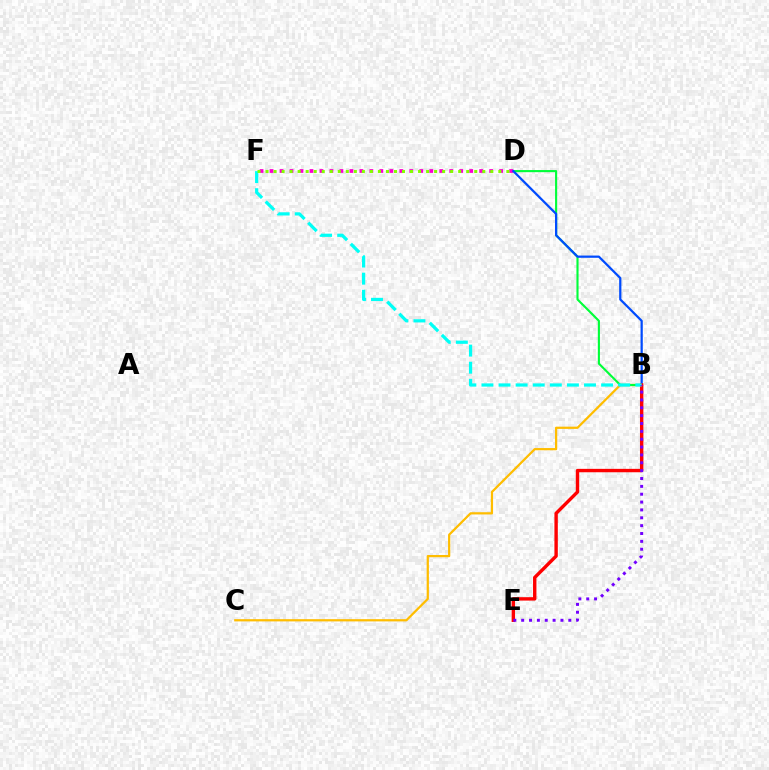{('B', 'C'): [{'color': '#ffbd00', 'line_style': 'solid', 'thickness': 1.61}], ('B', 'D'): [{'color': '#00ff39', 'line_style': 'solid', 'thickness': 1.53}, {'color': '#004bff', 'line_style': 'solid', 'thickness': 1.61}], ('D', 'F'): [{'color': '#ff00cf', 'line_style': 'dotted', 'thickness': 2.71}, {'color': '#84ff00', 'line_style': 'dotted', 'thickness': 2.18}], ('B', 'E'): [{'color': '#ff0000', 'line_style': 'solid', 'thickness': 2.45}, {'color': '#7200ff', 'line_style': 'dotted', 'thickness': 2.13}], ('B', 'F'): [{'color': '#00fff6', 'line_style': 'dashed', 'thickness': 2.32}]}